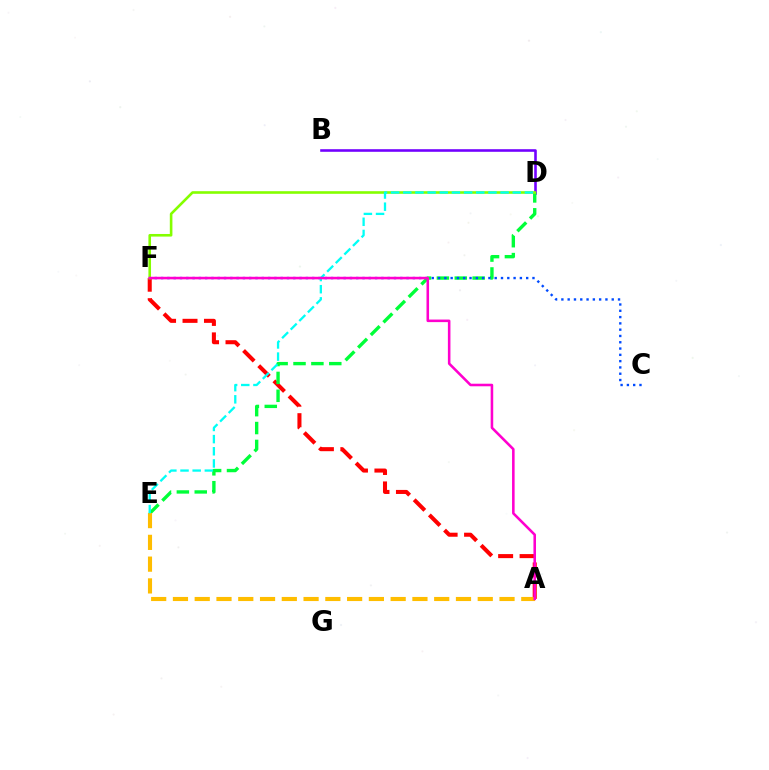{('B', 'D'): [{'color': '#7200ff', 'line_style': 'solid', 'thickness': 1.87}], ('A', 'F'): [{'color': '#ff0000', 'line_style': 'dashed', 'thickness': 2.92}, {'color': '#ff00cf', 'line_style': 'solid', 'thickness': 1.85}], ('D', 'E'): [{'color': '#00ff39', 'line_style': 'dashed', 'thickness': 2.43}, {'color': '#00fff6', 'line_style': 'dashed', 'thickness': 1.65}], ('C', 'F'): [{'color': '#004bff', 'line_style': 'dotted', 'thickness': 1.71}], ('A', 'E'): [{'color': '#ffbd00', 'line_style': 'dashed', 'thickness': 2.96}], ('D', 'F'): [{'color': '#84ff00', 'line_style': 'solid', 'thickness': 1.88}]}